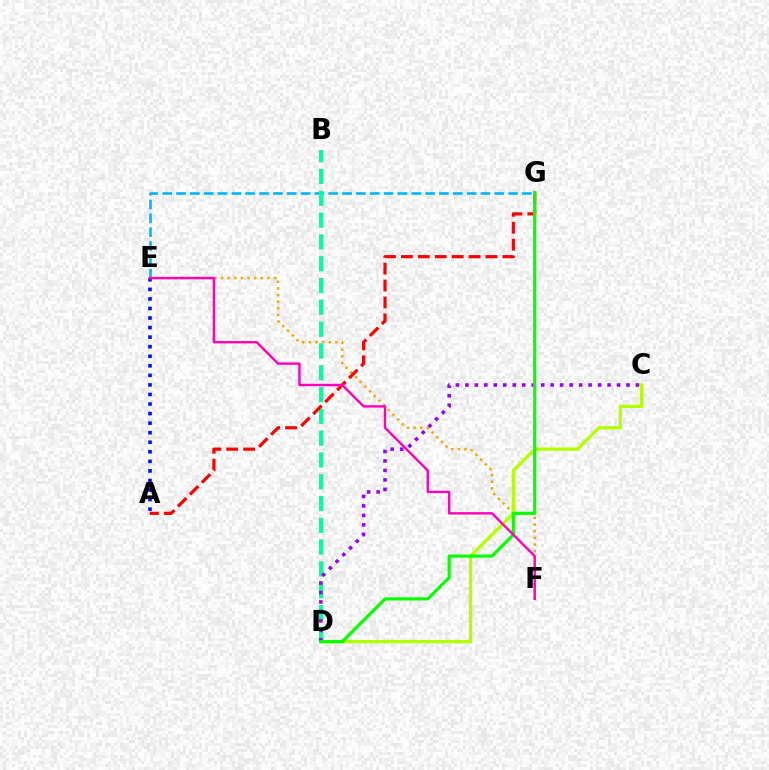{('E', 'G'): [{'color': '#00b5ff', 'line_style': 'dashed', 'thickness': 1.88}], ('A', 'E'): [{'color': '#0010ff', 'line_style': 'dotted', 'thickness': 2.6}], ('E', 'F'): [{'color': '#ffa500', 'line_style': 'dotted', 'thickness': 1.8}, {'color': '#ff00bd', 'line_style': 'solid', 'thickness': 1.73}], ('B', 'D'): [{'color': '#00ff9d', 'line_style': 'dashed', 'thickness': 2.96}], ('C', 'D'): [{'color': '#b3ff00', 'line_style': 'solid', 'thickness': 2.38}, {'color': '#9b00ff', 'line_style': 'dotted', 'thickness': 2.58}], ('A', 'G'): [{'color': '#ff0000', 'line_style': 'dashed', 'thickness': 2.3}], ('D', 'G'): [{'color': '#08ff00', 'line_style': 'solid', 'thickness': 2.28}]}